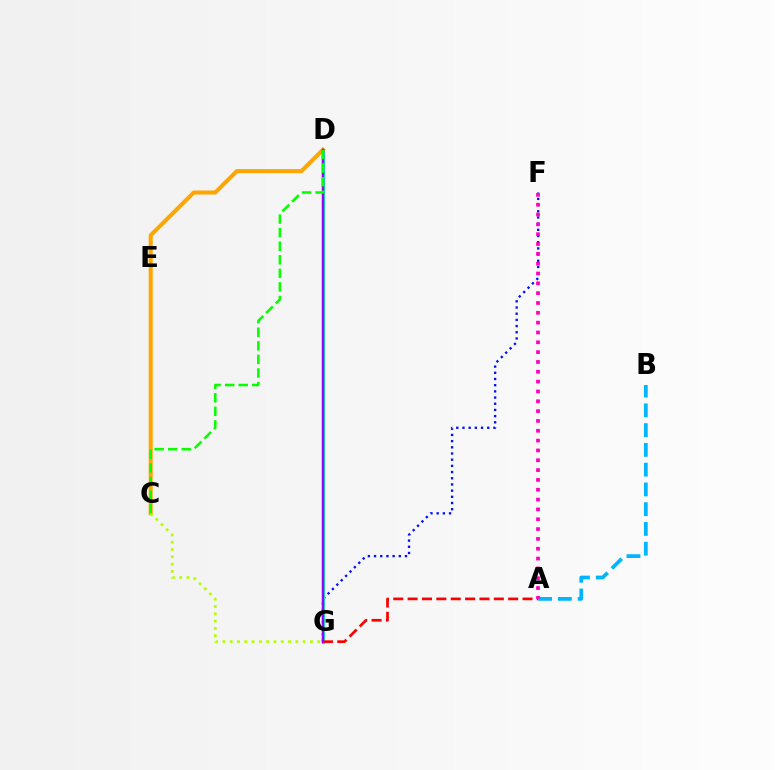{('F', 'G'): [{'color': '#0010ff', 'line_style': 'dotted', 'thickness': 1.68}], ('D', 'G'): [{'color': '#00ff9d', 'line_style': 'solid', 'thickness': 2.32}, {'color': '#9b00ff', 'line_style': 'solid', 'thickness': 1.76}], ('A', 'B'): [{'color': '#00b5ff', 'line_style': 'dashed', 'thickness': 2.69}], ('A', 'G'): [{'color': '#ff0000', 'line_style': 'dashed', 'thickness': 1.95}], ('C', 'D'): [{'color': '#ffa500', 'line_style': 'solid', 'thickness': 2.91}, {'color': '#08ff00', 'line_style': 'dashed', 'thickness': 1.84}], ('C', 'G'): [{'color': '#b3ff00', 'line_style': 'dotted', 'thickness': 1.98}], ('A', 'F'): [{'color': '#ff00bd', 'line_style': 'dotted', 'thickness': 2.67}]}